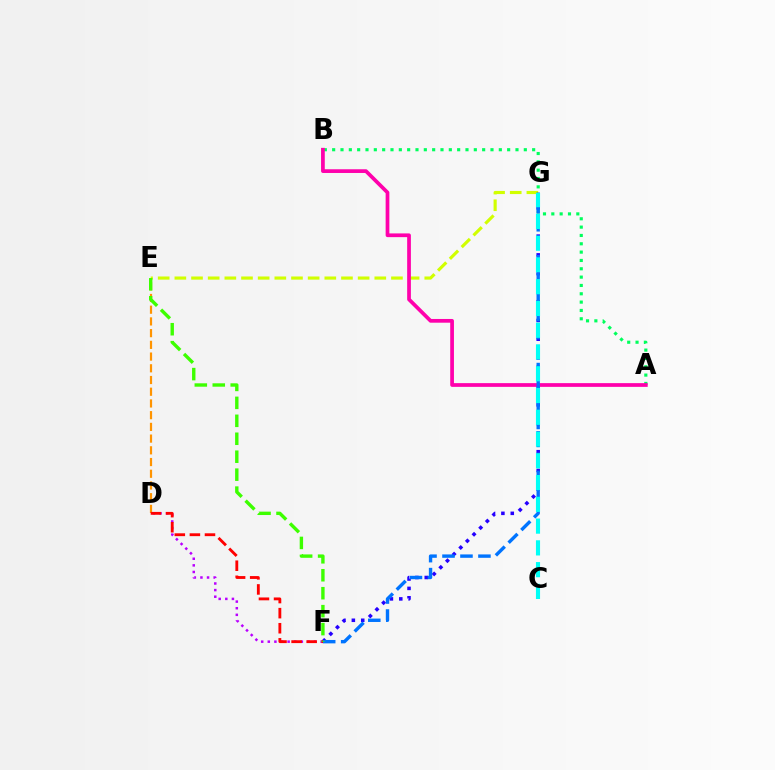{('F', 'G'): [{'color': '#2500ff', 'line_style': 'dotted', 'thickness': 2.55}, {'color': '#0074ff', 'line_style': 'dashed', 'thickness': 2.44}], ('E', 'G'): [{'color': '#d1ff00', 'line_style': 'dashed', 'thickness': 2.26}], ('A', 'B'): [{'color': '#00ff5c', 'line_style': 'dotted', 'thickness': 2.26}, {'color': '#ff00ac', 'line_style': 'solid', 'thickness': 2.68}], ('D', 'F'): [{'color': '#b900ff', 'line_style': 'dotted', 'thickness': 1.8}, {'color': '#ff0000', 'line_style': 'dashed', 'thickness': 2.05}], ('C', 'G'): [{'color': '#00fff6', 'line_style': 'dashed', 'thickness': 2.96}], ('D', 'E'): [{'color': '#ff9400', 'line_style': 'dashed', 'thickness': 1.59}], ('E', 'F'): [{'color': '#3dff00', 'line_style': 'dashed', 'thickness': 2.44}]}